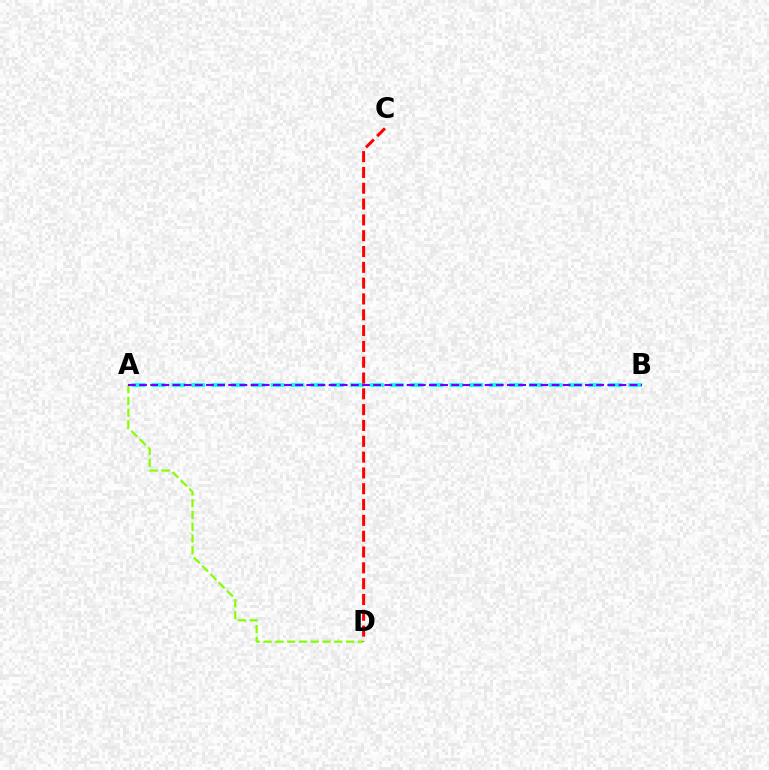{('A', 'B'): [{'color': '#00fff6', 'line_style': 'dashed', 'thickness': 2.7}, {'color': '#7200ff', 'line_style': 'dashed', 'thickness': 1.51}], ('A', 'D'): [{'color': '#84ff00', 'line_style': 'dashed', 'thickness': 1.6}], ('C', 'D'): [{'color': '#ff0000', 'line_style': 'dashed', 'thickness': 2.15}]}